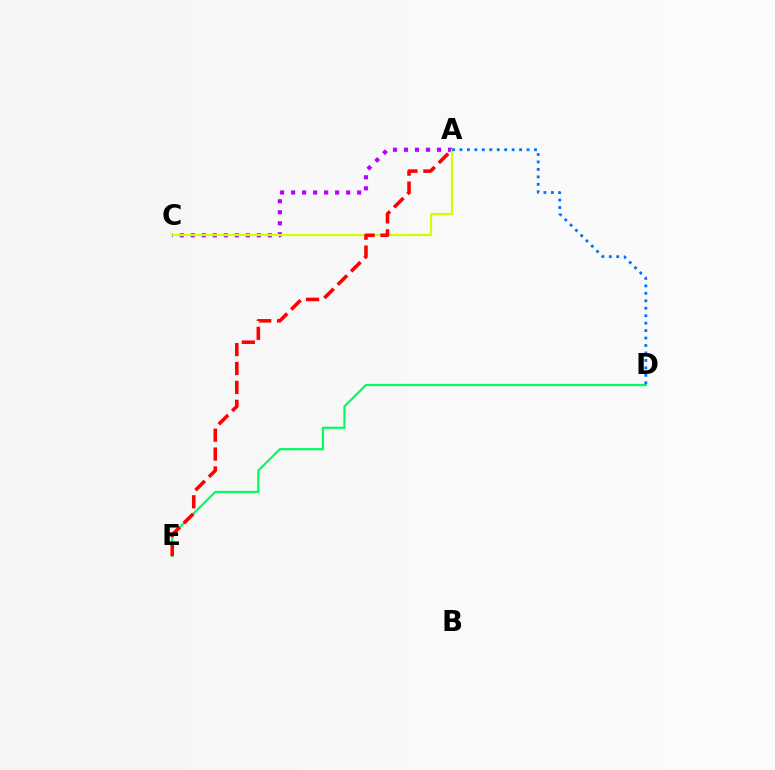{('D', 'E'): [{'color': '#00ff5c', 'line_style': 'solid', 'thickness': 1.59}], ('A', 'C'): [{'color': '#b900ff', 'line_style': 'dotted', 'thickness': 2.99}, {'color': '#d1ff00', 'line_style': 'solid', 'thickness': 1.58}], ('A', 'E'): [{'color': '#ff0000', 'line_style': 'dashed', 'thickness': 2.57}], ('A', 'D'): [{'color': '#0074ff', 'line_style': 'dotted', 'thickness': 2.03}]}